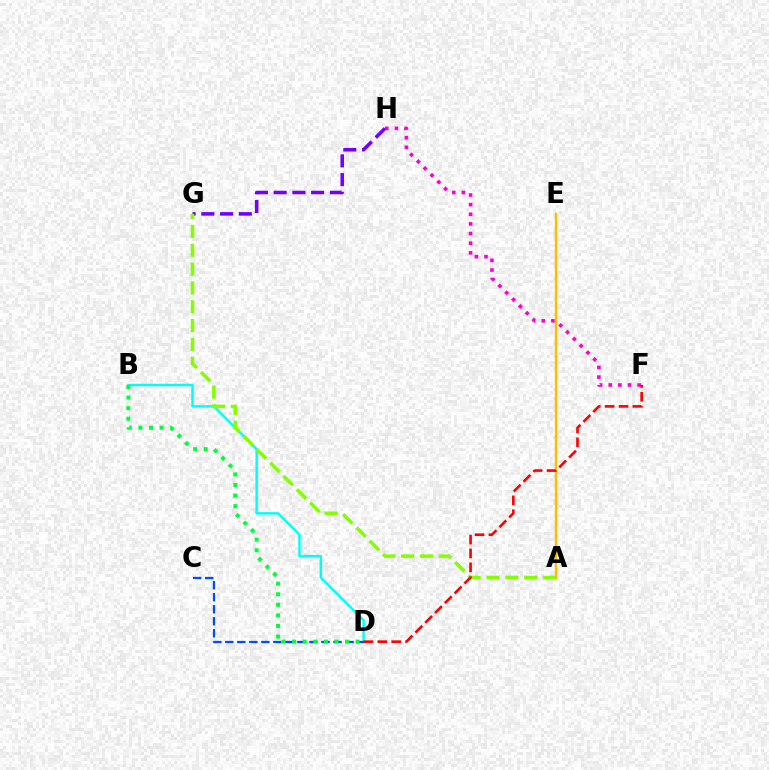{('F', 'H'): [{'color': '#ff00cf', 'line_style': 'dotted', 'thickness': 2.62}], ('A', 'E'): [{'color': '#ffbd00', 'line_style': 'solid', 'thickness': 1.74}], ('B', 'D'): [{'color': '#00fff6', 'line_style': 'solid', 'thickness': 1.75}, {'color': '#00ff39', 'line_style': 'dotted', 'thickness': 2.88}], ('G', 'H'): [{'color': '#7200ff', 'line_style': 'dashed', 'thickness': 2.55}], ('A', 'G'): [{'color': '#84ff00', 'line_style': 'dashed', 'thickness': 2.56}], ('C', 'D'): [{'color': '#004bff', 'line_style': 'dashed', 'thickness': 1.63}], ('D', 'F'): [{'color': '#ff0000', 'line_style': 'dashed', 'thickness': 1.89}]}